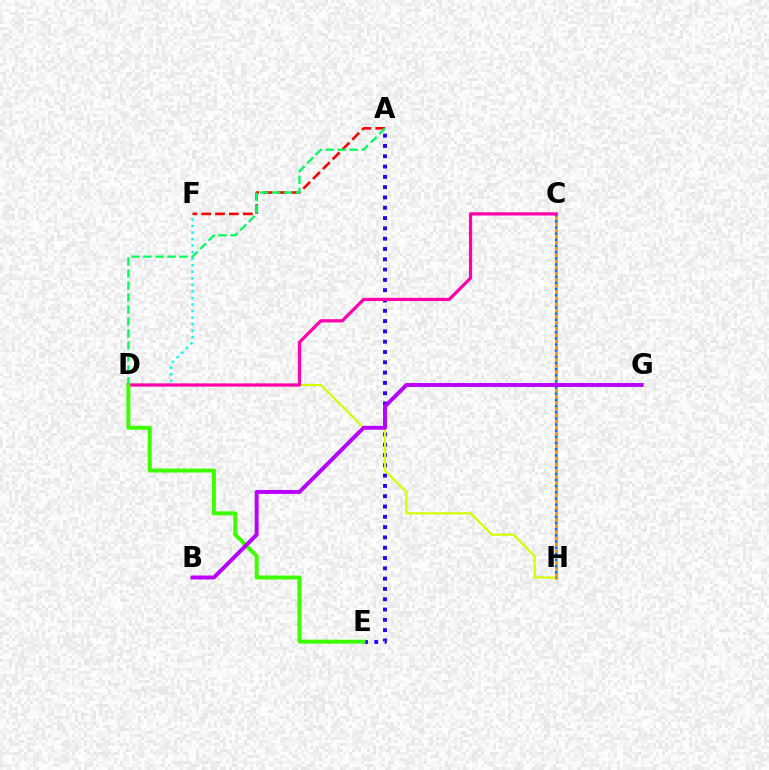{('A', 'E'): [{'color': '#2500ff', 'line_style': 'dotted', 'thickness': 2.8}], ('A', 'F'): [{'color': '#ff0000', 'line_style': 'dashed', 'thickness': 1.88}], ('D', 'H'): [{'color': '#d1ff00', 'line_style': 'solid', 'thickness': 1.56}], ('C', 'H'): [{'color': '#ff9400', 'line_style': 'solid', 'thickness': 2.03}, {'color': '#0074ff', 'line_style': 'dotted', 'thickness': 1.67}], ('A', 'D'): [{'color': '#00ff5c', 'line_style': 'dashed', 'thickness': 1.63}], ('D', 'F'): [{'color': '#00fff6', 'line_style': 'dotted', 'thickness': 1.78}], ('C', 'D'): [{'color': '#ff00ac', 'line_style': 'solid', 'thickness': 2.32}], ('D', 'E'): [{'color': '#3dff00', 'line_style': 'solid', 'thickness': 2.86}], ('B', 'G'): [{'color': '#b900ff', 'line_style': 'solid', 'thickness': 2.83}]}